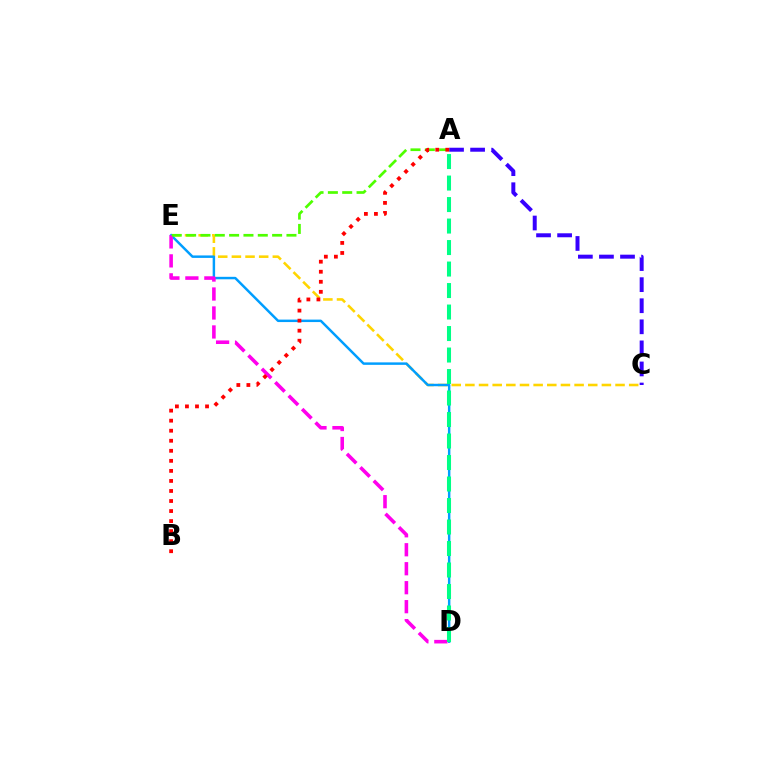{('C', 'E'): [{'color': '#ffd500', 'line_style': 'dashed', 'thickness': 1.85}], ('D', 'E'): [{'color': '#009eff', 'line_style': 'solid', 'thickness': 1.77}, {'color': '#ff00ed', 'line_style': 'dashed', 'thickness': 2.58}], ('A', 'C'): [{'color': '#3700ff', 'line_style': 'dashed', 'thickness': 2.86}], ('A', 'E'): [{'color': '#4fff00', 'line_style': 'dashed', 'thickness': 1.95}], ('A', 'D'): [{'color': '#00ff86', 'line_style': 'dashed', 'thickness': 2.92}], ('A', 'B'): [{'color': '#ff0000', 'line_style': 'dotted', 'thickness': 2.73}]}